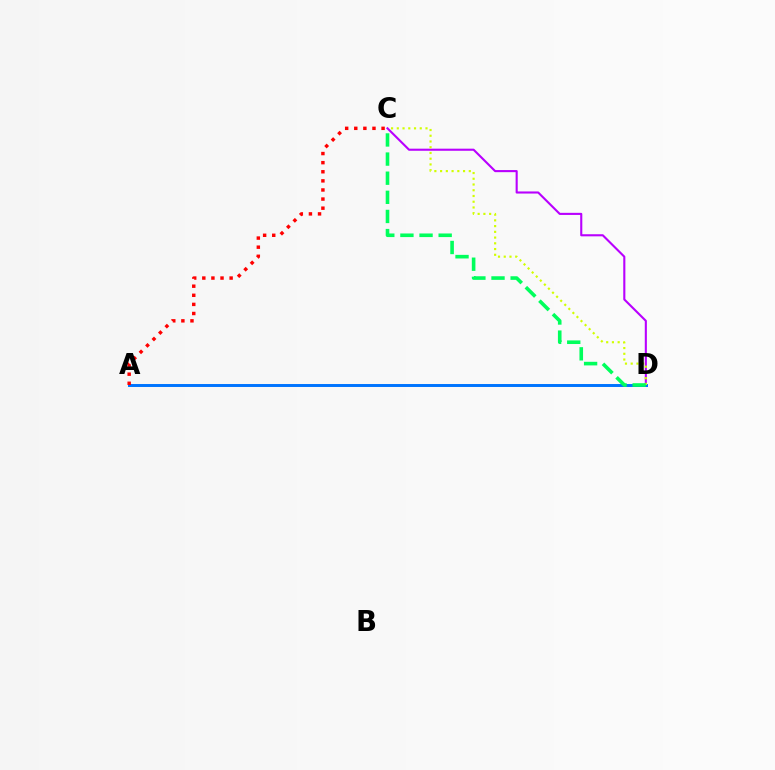{('C', 'D'): [{'color': '#b900ff', 'line_style': 'solid', 'thickness': 1.51}, {'color': '#d1ff00', 'line_style': 'dotted', 'thickness': 1.56}, {'color': '#00ff5c', 'line_style': 'dashed', 'thickness': 2.6}], ('A', 'D'): [{'color': '#0074ff', 'line_style': 'solid', 'thickness': 2.13}], ('A', 'C'): [{'color': '#ff0000', 'line_style': 'dotted', 'thickness': 2.47}]}